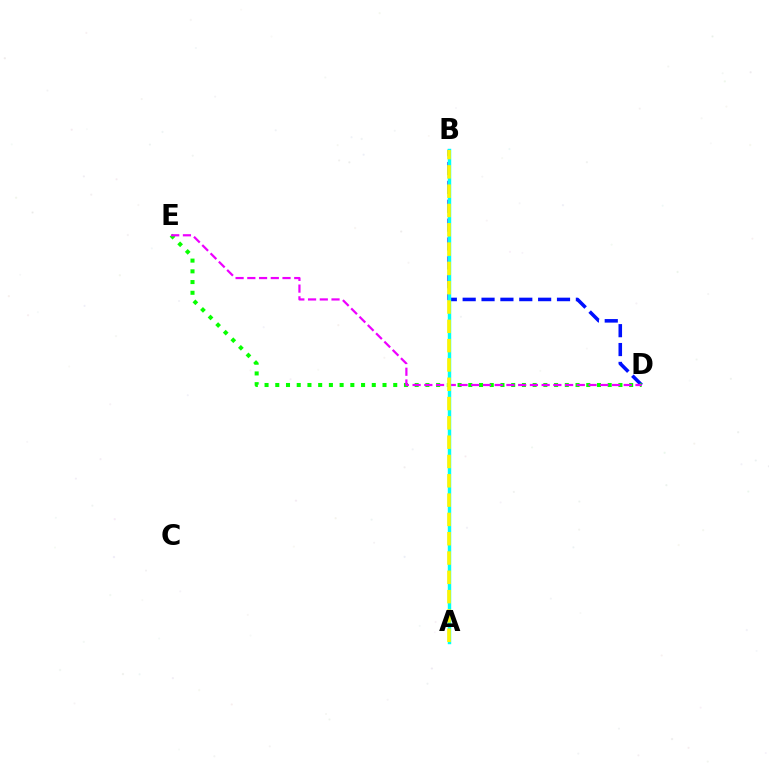{('A', 'B'): [{'color': '#ff0000', 'line_style': 'dotted', 'thickness': 2.08}, {'color': '#00fff6', 'line_style': 'solid', 'thickness': 2.47}, {'color': '#fcf500', 'line_style': 'dashed', 'thickness': 2.62}], ('B', 'D'): [{'color': '#0010ff', 'line_style': 'dashed', 'thickness': 2.56}], ('D', 'E'): [{'color': '#08ff00', 'line_style': 'dotted', 'thickness': 2.91}, {'color': '#ee00ff', 'line_style': 'dashed', 'thickness': 1.59}]}